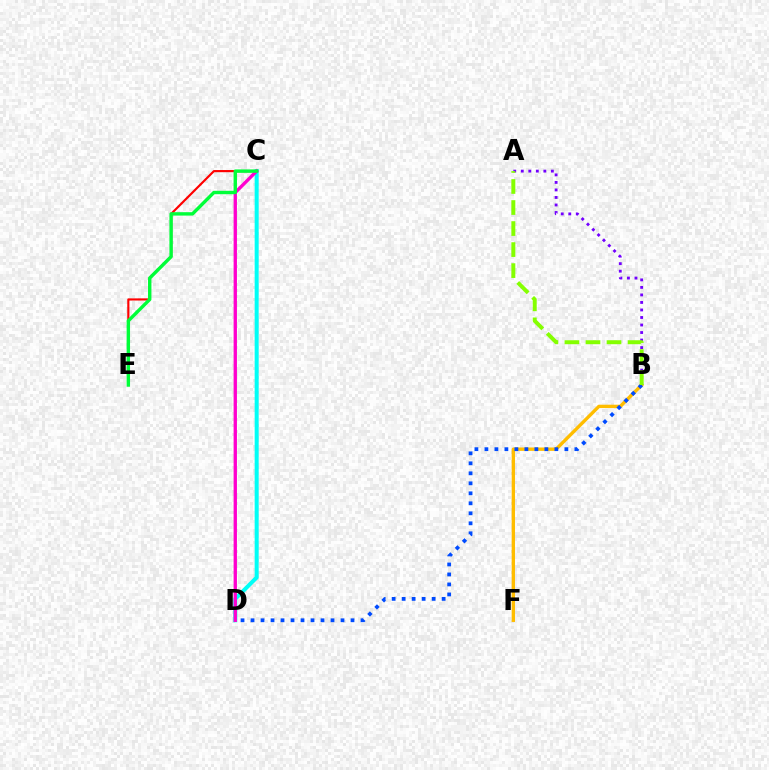{('B', 'F'): [{'color': '#ffbd00', 'line_style': 'solid', 'thickness': 2.42}], ('A', 'B'): [{'color': '#7200ff', 'line_style': 'dotted', 'thickness': 2.04}, {'color': '#84ff00', 'line_style': 'dashed', 'thickness': 2.86}], ('B', 'D'): [{'color': '#004bff', 'line_style': 'dotted', 'thickness': 2.72}], ('C', 'E'): [{'color': '#ff0000', 'line_style': 'solid', 'thickness': 1.55}, {'color': '#00ff39', 'line_style': 'solid', 'thickness': 2.45}], ('C', 'D'): [{'color': '#00fff6', 'line_style': 'solid', 'thickness': 2.89}, {'color': '#ff00cf', 'line_style': 'solid', 'thickness': 2.4}]}